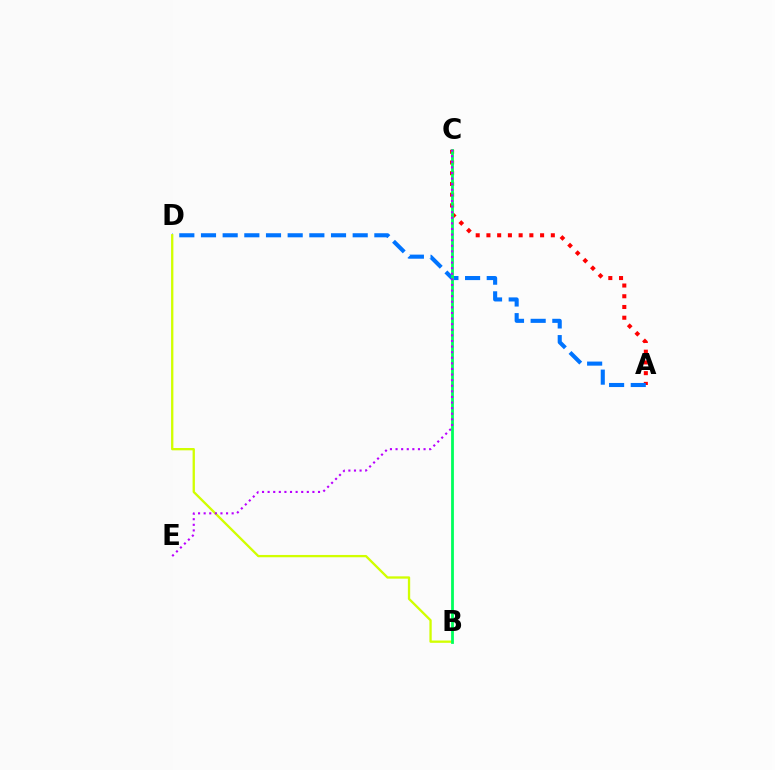{('A', 'C'): [{'color': '#ff0000', 'line_style': 'dotted', 'thickness': 2.92}], ('A', 'D'): [{'color': '#0074ff', 'line_style': 'dashed', 'thickness': 2.94}], ('B', 'D'): [{'color': '#d1ff00', 'line_style': 'solid', 'thickness': 1.66}], ('B', 'C'): [{'color': '#00ff5c', 'line_style': 'solid', 'thickness': 2.01}], ('C', 'E'): [{'color': '#b900ff', 'line_style': 'dotted', 'thickness': 1.52}]}